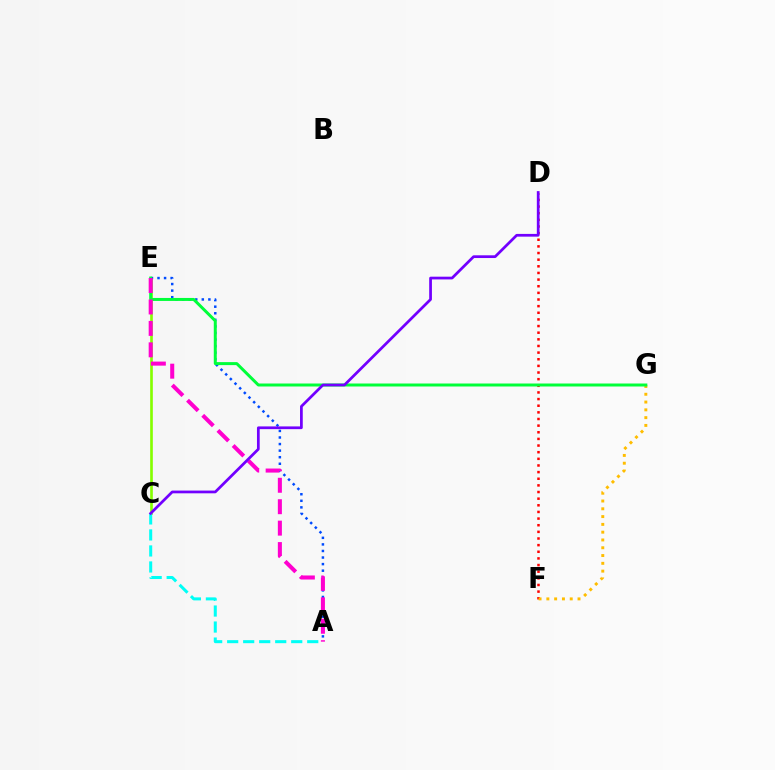{('C', 'E'): [{'color': '#84ff00', 'line_style': 'solid', 'thickness': 1.91}], ('A', 'C'): [{'color': '#00fff6', 'line_style': 'dashed', 'thickness': 2.18}], ('A', 'E'): [{'color': '#004bff', 'line_style': 'dotted', 'thickness': 1.79}, {'color': '#ff00cf', 'line_style': 'dashed', 'thickness': 2.91}], ('D', 'F'): [{'color': '#ff0000', 'line_style': 'dotted', 'thickness': 1.8}], ('F', 'G'): [{'color': '#ffbd00', 'line_style': 'dotted', 'thickness': 2.12}], ('E', 'G'): [{'color': '#00ff39', 'line_style': 'solid', 'thickness': 2.15}], ('C', 'D'): [{'color': '#7200ff', 'line_style': 'solid', 'thickness': 1.97}]}